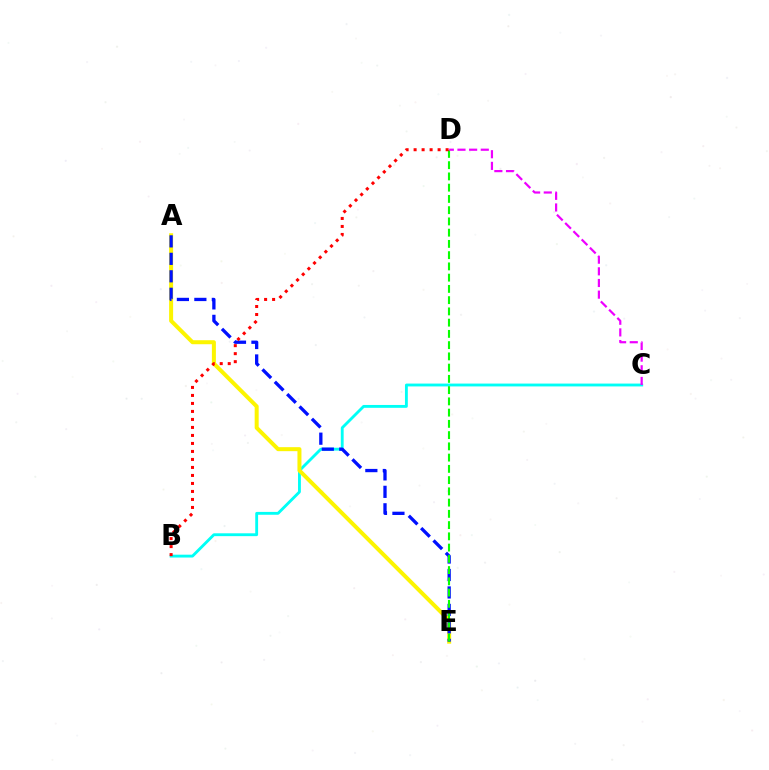{('B', 'C'): [{'color': '#00fff6', 'line_style': 'solid', 'thickness': 2.05}], ('A', 'E'): [{'color': '#fcf500', 'line_style': 'solid', 'thickness': 2.88}, {'color': '#0010ff', 'line_style': 'dashed', 'thickness': 2.37}], ('D', 'E'): [{'color': '#08ff00', 'line_style': 'dashed', 'thickness': 1.53}], ('B', 'D'): [{'color': '#ff0000', 'line_style': 'dotted', 'thickness': 2.17}], ('C', 'D'): [{'color': '#ee00ff', 'line_style': 'dashed', 'thickness': 1.58}]}